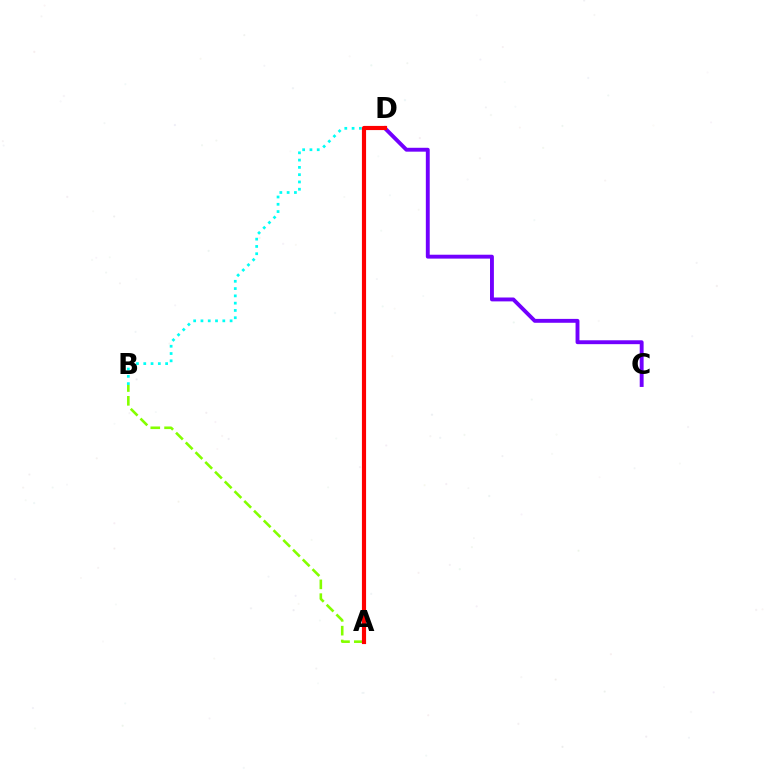{('C', 'D'): [{'color': '#7200ff', 'line_style': 'solid', 'thickness': 2.8}], ('A', 'B'): [{'color': '#84ff00', 'line_style': 'dashed', 'thickness': 1.87}], ('B', 'D'): [{'color': '#00fff6', 'line_style': 'dotted', 'thickness': 1.98}], ('A', 'D'): [{'color': '#ff0000', 'line_style': 'solid', 'thickness': 2.99}]}